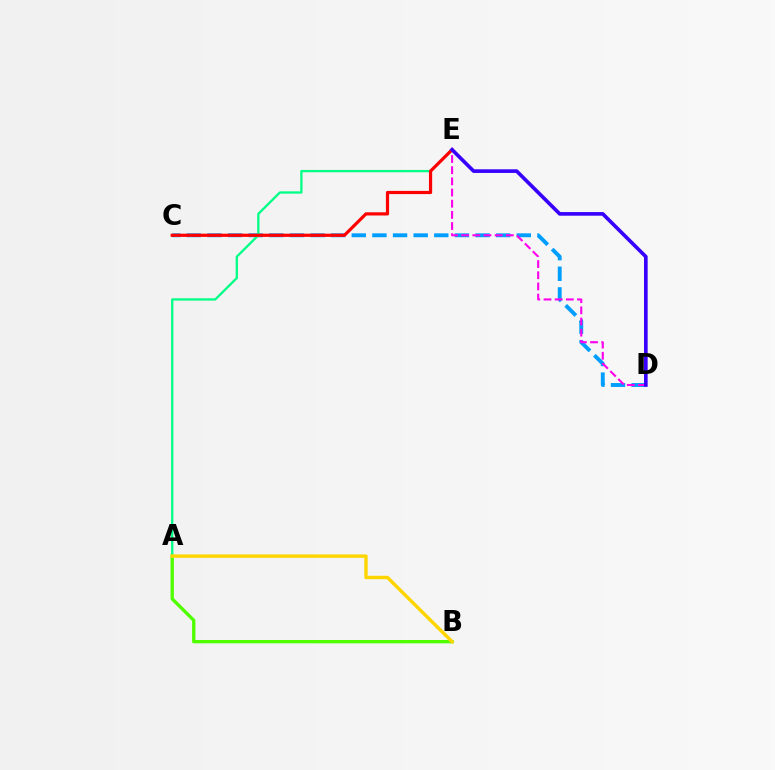{('C', 'D'): [{'color': '#009eff', 'line_style': 'dashed', 'thickness': 2.8}], ('A', 'E'): [{'color': '#00ff86', 'line_style': 'solid', 'thickness': 1.65}], ('D', 'E'): [{'color': '#ff00ed', 'line_style': 'dashed', 'thickness': 1.52}, {'color': '#3700ff', 'line_style': 'solid', 'thickness': 2.62}], ('A', 'B'): [{'color': '#4fff00', 'line_style': 'solid', 'thickness': 2.39}, {'color': '#ffd500', 'line_style': 'solid', 'thickness': 2.46}], ('C', 'E'): [{'color': '#ff0000', 'line_style': 'solid', 'thickness': 2.31}]}